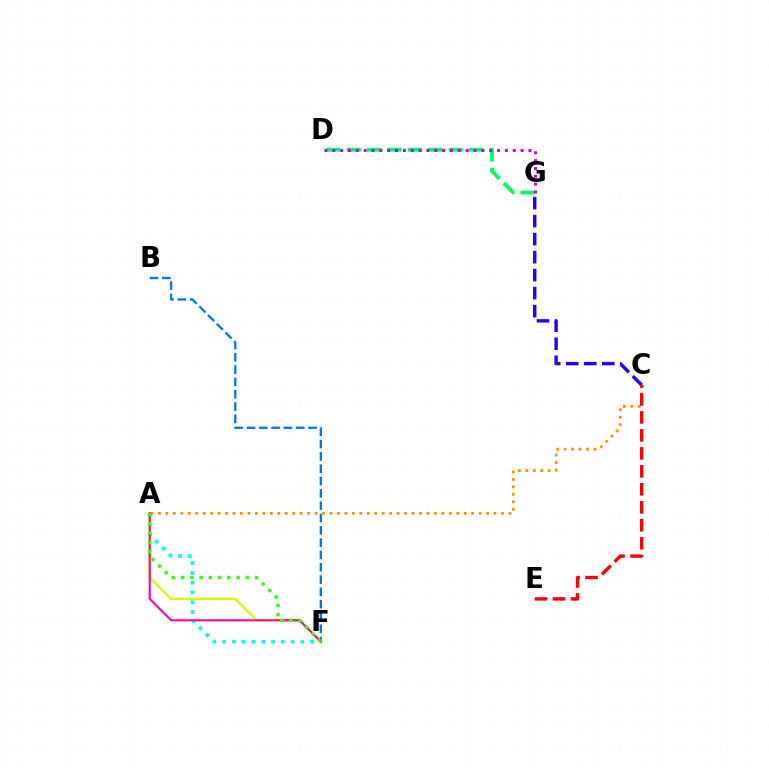{('A', 'F'): [{'color': '#00fff6', 'line_style': 'dotted', 'thickness': 2.65}, {'color': '#d1ff00', 'line_style': 'solid', 'thickness': 1.7}, {'color': '#ff00ac', 'line_style': 'solid', 'thickness': 1.52}, {'color': '#3dff00', 'line_style': 'dotted', 'thickness': 2.51}], ('D', 'G'): [{'color': '#00ff5c', 'line_style': 'dashed', 'thickness': 2.77}, {'color': '#b900ff', 'line_style': 'dotted', 'thickness': 2.13}], ('B', 'F'): [{'color': '#0074ff', 'line_style': 'dashed', 'thickness': 1.67}], ('C', 'G'): [{'color': '#2500ff', 'line_style': 'dashed', 'thickness': 2.45}], ('A', 'C'): [{'color': '#ff9400', 'line_style': 'dotted', 'thickness': 2.03}], ('C', 'E'): [{'color': '#ff0000', 'line_style': 'dashed', 'thickness': 2.44}]}